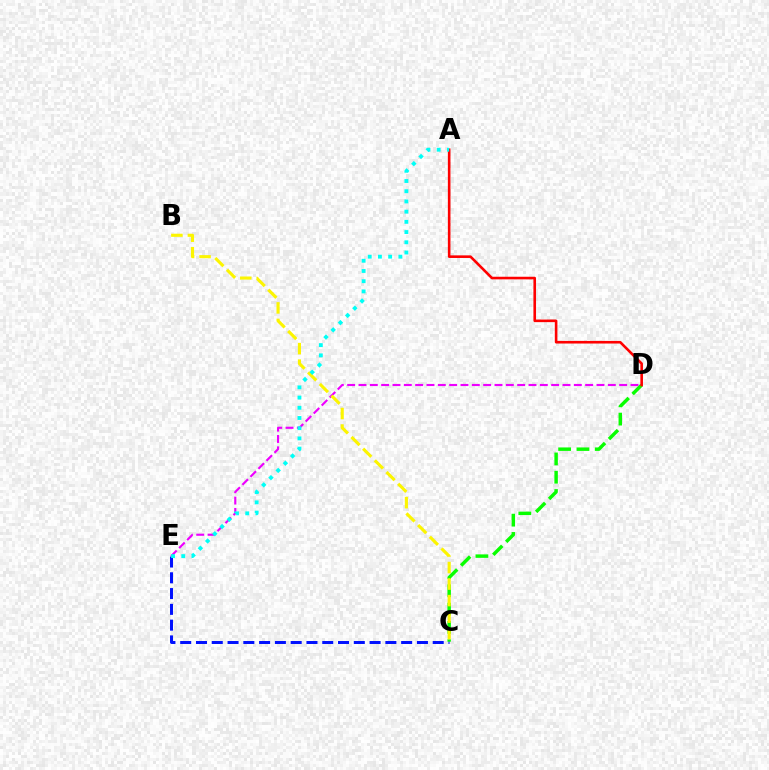{('C', 'E'): [{'color': '#0010ff', 'line_style': 'dashed', 'thickness': 2.14}], ('D', 'E'): [{'color': '#ee00ff', 'line_style': 'dashed', 'thickness': 1.54}], ('C', 'D'): [{'color': '#08ff00', 'line_style': 'dashed', 'thickness': 2.48}], ('B', 'C'): [{'color': '#fcf500', 'line_style': 'dashed', 'thickness': 2.25}], ('A', 'D'): [{'color': '#ff0000', 'line_style': 'solid', 'thickness': 1.88}], ('A', 'E'): [{'color': '#00fff6', 'line_style': 'dotted', 'thickness': 2.77}]}